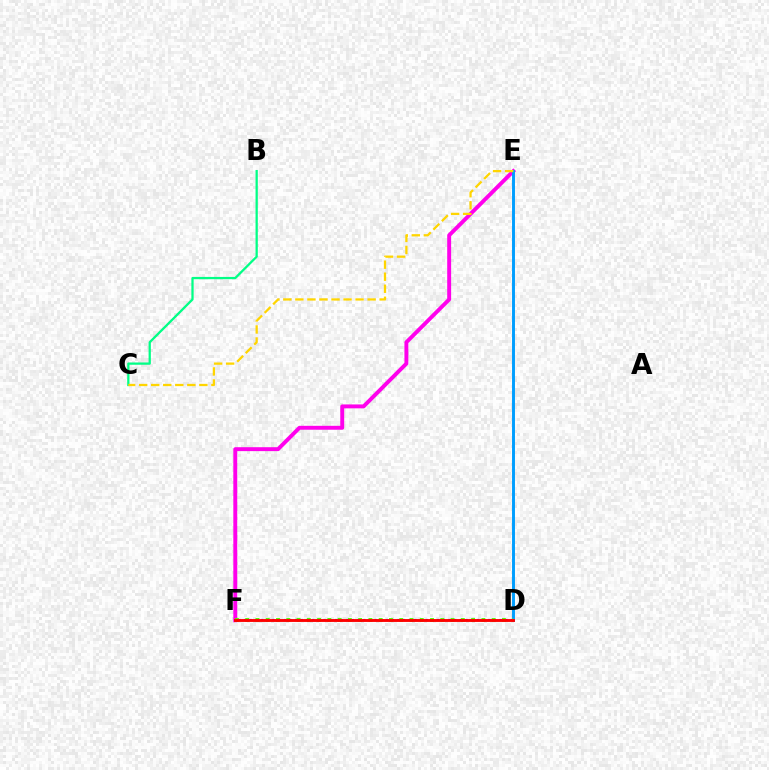{('E', 'F'): [{'color': '#ff00ed', 'line_style': 'solid', 'thickness': 2.82}], ('D', 'F'): [{'color': '#3700ff', 'line_style': 'dotted', 'thickness': 1.54}, {'color': '#4fff00', 'line_style': 'dotted', 'thickness': 2.79}, {'color': '#ff0000', 'line_style': 'solid', 'thickness': 2.07}], ('D', 'E'): [{'color': '#009eff', 'line_style': 'solid', 'thickness': 2.11}], ('B', 'C'): [{'color': '#00ff86', 'line_style': 'solid', 'thickness': 1.63}], ('C', 'E'): [{'color': '#ffd500', 'line_style': 'dashed', 'thickness': 1.64}]}